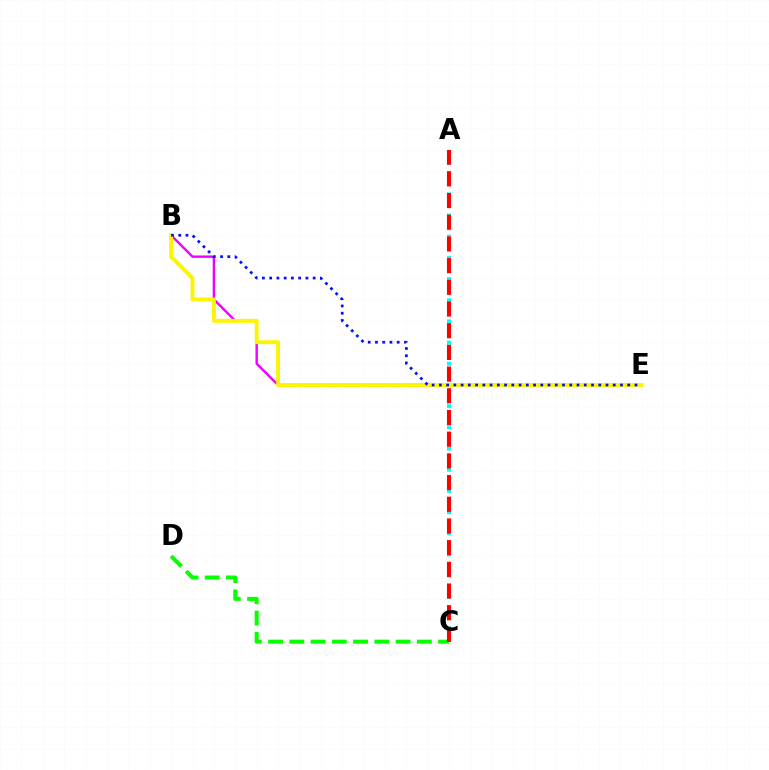{('B', 'E'): [{'color': '#ee00ff', 'line_style': 'solid', 'thickness': 1.72}, {'color': '#fcf500', 'line_style': 'solid', 'thickness': 2.8}, {'color': '#0010ff', 'line_style': 'dotted', 'thickness': 1.97}], ('A', 'C'): [{'color': '#00fff6', 'line_style': 'dotted', 'thickness': 2.88}, {'color': '#ff0000', 'line_style': 'dashed', 'thickness': 2.95}], ('C', 'D'): [{'color': '#08ff00', 'line_style': 'dashed', 'thickness': 2.89}]}